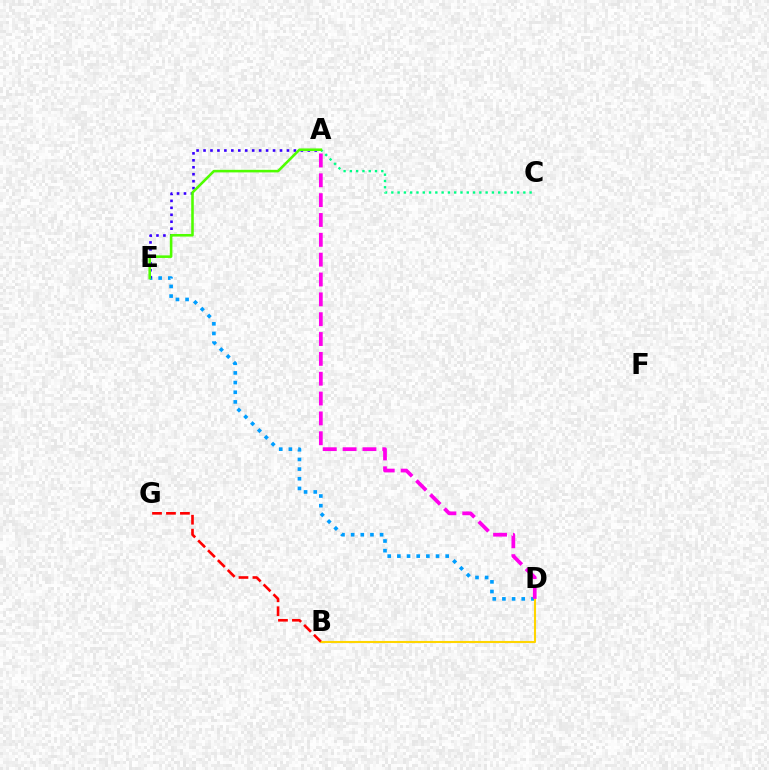{('A', 'C'): [{'color': '#00ff86', 'line_style': 'dotted', 'thickness': 1.71}], ('D', 'E'): [{'color': '#009eff', 'line_style': 'dotted', 'thickness': 2.63}], ('A', 'E'): [{'color': '#3700ff', 'line_style': 'dotted', 'thickness': 1.89}, {'color': '#4fff00', 'line_style': 'solid', 'thickness': 1.85}], ('B', 'D'): [{'color': '#ffd500', 'line_style': 'solid', 'thickness': 1.5}], ('A', 'D'): [{'color': '#ff00ed', 'line_style': 'dashed', 'thickness': 2.7}], ('B', 'G'): [{'color': '#ff0000', 'line_style': 'dashed', 'thickness': 1.9}]}